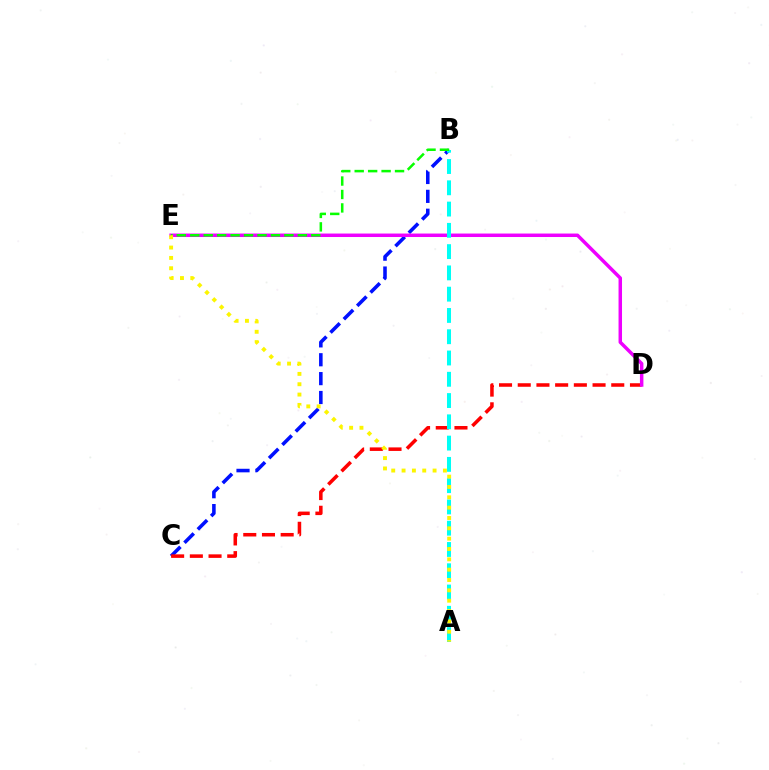{('B', 'C'): [{'color': '#0010ff', 'line_style': 'dashed', 'thickness': 2.56}], ('C', 'D'): [{'color': '#ff0000', 'line_style': 'dashed', 'thickness': 2.54}], ('D', 'E'): [{'color': '#ee00ff', 'line_style': 'solid', 'thickness': 2.5}], ('A', 'B'): [{'color': '#00fff6', 'line_style': 'dashed', 'thickness': 2.89}], ('B', 'E'): [{'color': '#08ff00', 'line_style': 'dashed', 'thickness': 1.83}], ('A', 'E'): [{'color': '#fcf500', 'line_style': 'dotted', 'thickness': 2.81}]}